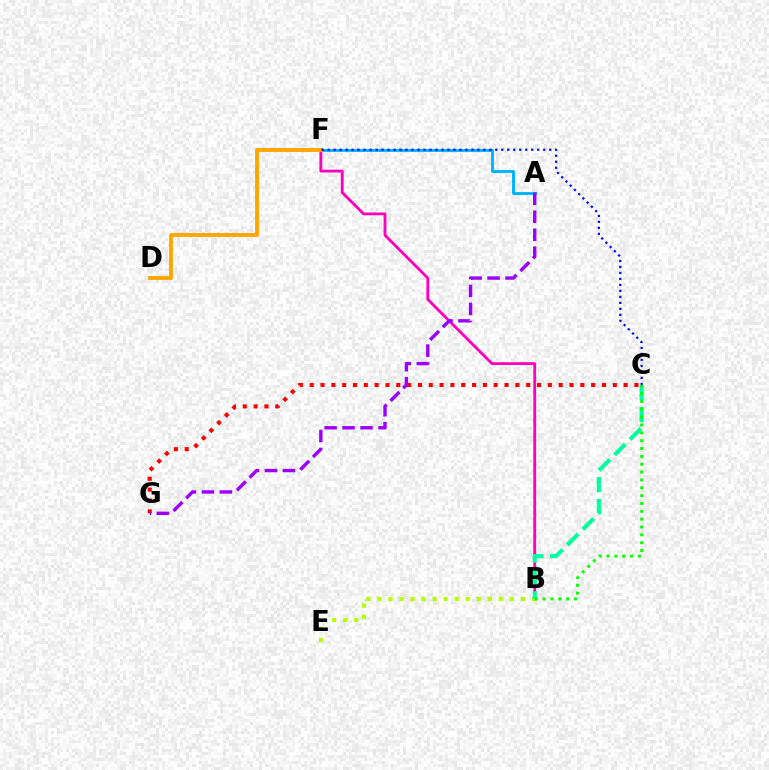{('A', 'F'): [{'color': '#00b5ff', 'line_style': 'solid', 'thickness': 2.12}], ('B', 'F'): [{'color': '#ff00bd', 'line_style': 'solid', 'thickness': 2.04}], ('C', 'G'): [{'color': '#ff0000', 'line_style': 'dotted', 'thickness': 2.94}], ('D', 'F'): [{'color': '#ffa500', 'line_style': 'solid', 'thickness': 2.78}], ('C', 'F'): [{'color': '#0010ff', 'line_style': 'dotted', 'thickness': 1.63}], ('B', 'E'): [{'color': '#b3ff00', 'line_style': 'dotted', 'thickness': 3.0}], ('B', 'C'): [{'color': '#00ff9d', 'line_style': 'dashed', 'thickness': 2.98}, {'color': '#08ff00', 'line_style': 'dotted', 'thickness': 2.13}], ('A', 'G'): [{'color': '#9b00ff', 'line_style': 'dashed', 'thickness': 2.44}]}